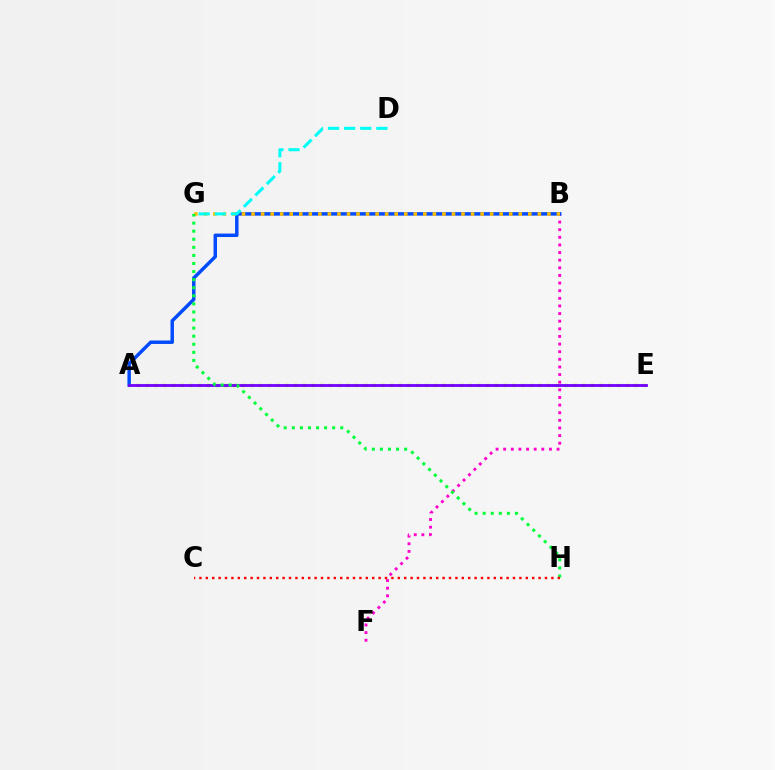{('B', 'F'): [{'color': '#ff00cf', 'line_style': 'dotted', 'thickness': 2.07}], ('A', 'B'): [{'color': '#004bff', 'line_style': 'solid', 'thickness': 2.5}], ('B', 'G'): [{'color': '#ffbd00', 'line_style': 'dotted', 'thickness': 2.59}], ('A', 'E'): [{'color': '#84ff00', 'line_style': 'dotted', 'thickness': 2.37}, {'color': '#7200ff', 'line_style': 'solid', 'thickness': 2.02}], ('G', 'H'): [{'color': '#00ff39', 'line_style': 'dotted', 'thickness': 2.19}], ('C', 'H'): [{'color': '#ff0000', 'line_style': 'dotted', 'thickness': 1.74}], ('D', 'G'): [{'color': '#00fff6', 'line_style': 'dashed', 'thickness': 2.19}]}